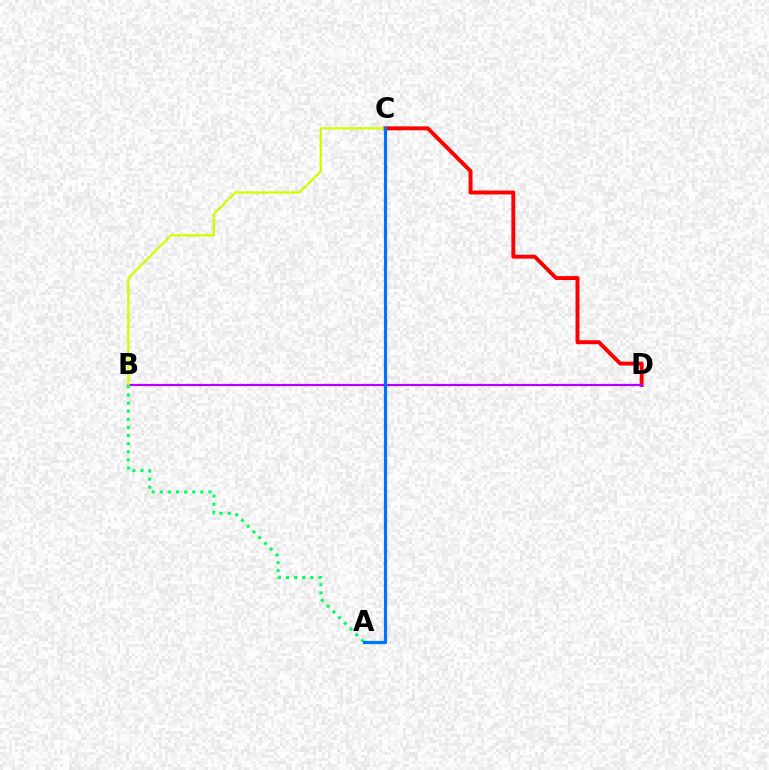{('C', 'D'): [{'color': '#ff0000', 'line_style': 'solid', 'thickness': 2.82}], ('B', 'D'): [{'color': '#b900ff', 'line_style': 'solid', 'thickness': 1.58}], ('B', 'C'): [{'color': '#d1ff00', 'line_style': 'solid', 'thickness': 1.66}], ('A', 'B'): [{'color': '#00ff5c', 'line_style': 'dotted', 'thickness': 2.21}], ('A', 'C'): [{'color': '#0074ff', 'line_style': 'solid', 'thickness': 2.3}]}